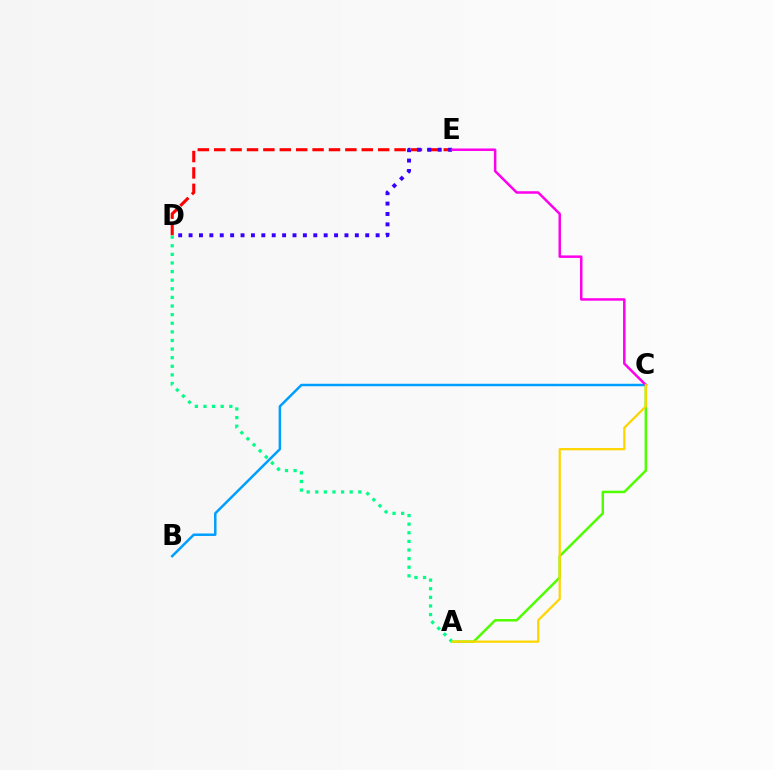{('A', 'C'): [{'color': '#4fff00', 'line_style': 'solid', 'thickness': 1.8}, {'color': '#ffd500', 'line_style': 'solid', 'thickness': 1.62}], ('D', 'E'): [{'color': '#ff0000', 'line_style': 'dashed', 'thickness': 2.23}, {'color': '#3700ff', 'line_style': 'dotted', 'thickness': 2.82}], ('A', 'D'): [{'color': '#00ff86', 'line_style': 'dotted', 'thickness': 2.34}], ('B', 'C'): [{'color': '#009eff', 'line_style': 'solid', 'thickness': 1.78}], ('C', 'E'): [{'color': '#ff00ed', 'line_style': 'solid', 'thickness': 1.8}]}